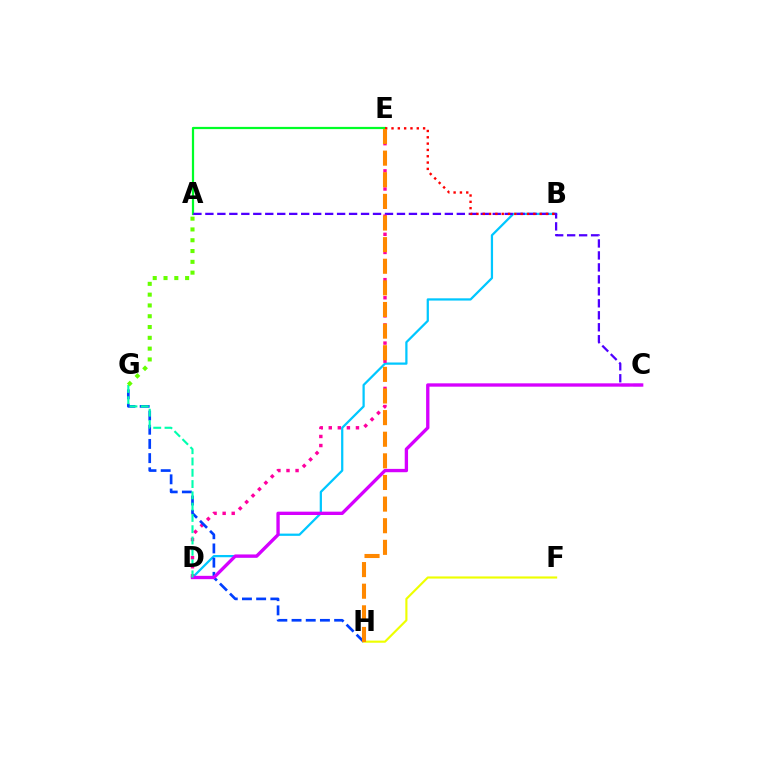{('A', 'E'): [{'color': '#00ff27', 'line_style': 'solid', 'thickness': 1.6}], ('B', 'D'): [{'color': '#00c7ff', 'line_style': 'solid', 'thickness': 1.62}], ('A', 'C'): [{'color': '#4f00ff', 'line_style': 'dashed', 'thickness': 1.63}], ('B', 'E'): [{'color': '#ff0000', 'line_style': 'dotted', 'thickness': 1.72}], ('D', 'E'): [{'color': '#ff00a0', 'line_style': 'dotted', 'thickness': 2.46}], ('F', 'H'): [{'color': '#eeff00', 'line_style': 'solid', 'thickness': 1.54}], ('G', 'H'): [{'color': '#003fff', 'line_style': 'dashed', 'thickness': 1.93}], ('C', 'D'): [{'color': '#d600ff', 'line_style': 'solid', 'thickness': 2.4}], ('D', 'G'): [{'color': '#00ffaf', 'line_style': 'dashed', 'thickness': 1.53}], ('A', 'G'): [{'color': '#66ff00', 'line_style': 'dotted', 'thickness': 2.93}], ('E', 'H'): [{'color': '#ff8800', 'line_style': 'dashed', 'thickness': 2.94}]}